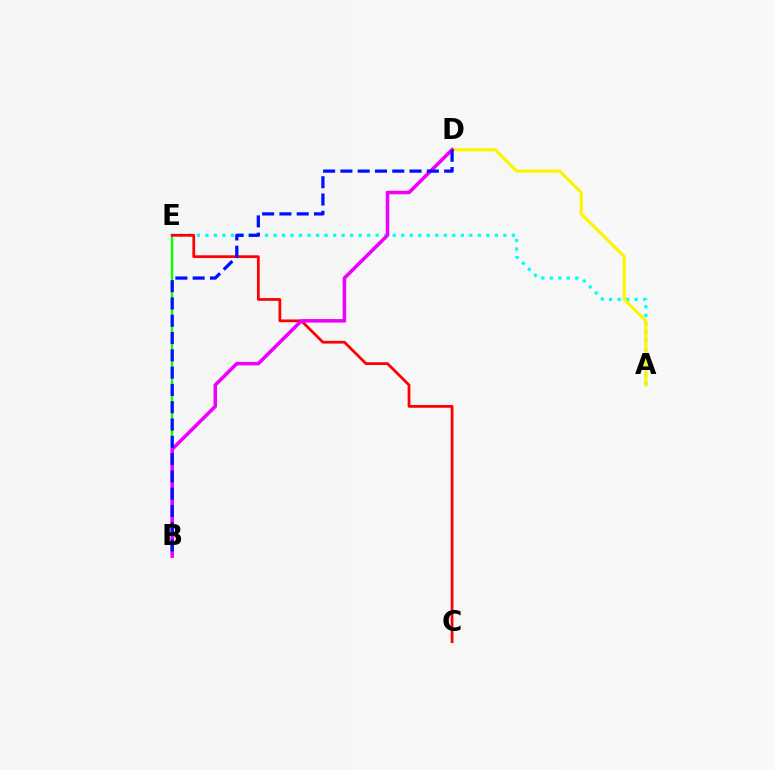{('A', 'E'): [{'color': '#00fff6', 'line_style': 'dotted', 'thickness': 2.31}], ('A', 'D'): [{'color': '#fcf500', 'line_style': 'solid', 'thickness': 2.3}], ('B', 'E'): [{'color': '#08ff00', 'line_style': 'solid', 'thickness': 1.71}], ('C', 'E'): [{'color': '#ff0000', 'line_style': 'solid', 'thickness': 1.98}], ('B', 'D'): [{'color': '#ee00ff', 'line_style': 'solid', 'thickness': 2.55}, {'color': '#0010ff', 'line_style': 'dashed', 'thickness': 2.35}]}